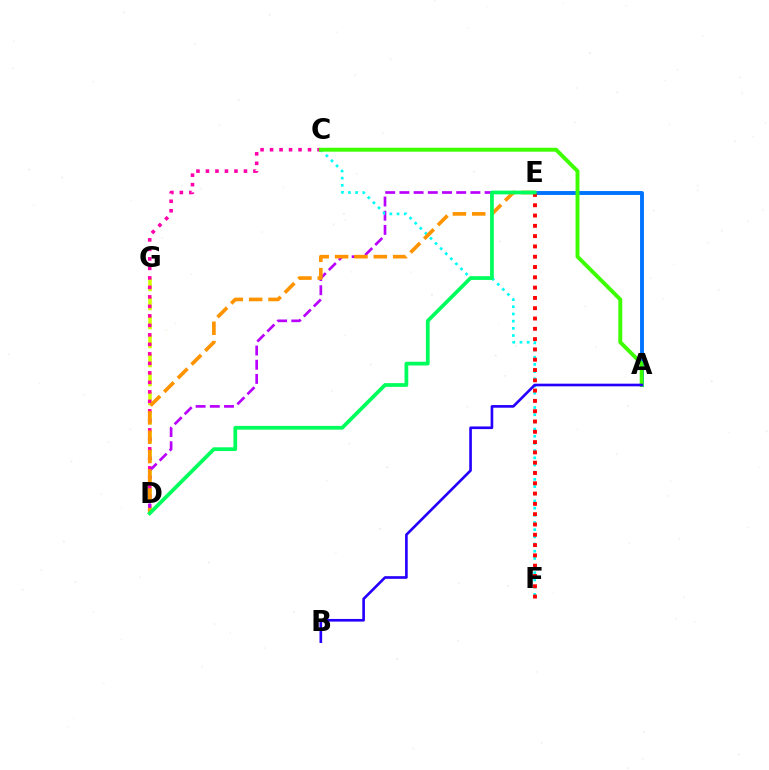{('D', 'G'): [{'color': '#d1ff00', 'line_style': 'dashed', 'thickness': 2.58}], ('A', 'E'): [{'color': '#0074ff', 'line_style': 'solid', 'thickness': 2.81}], ('C', 'D'): [{'color': '#ff00ac', 'line_style': 'dotted', 'thickness': 2.58}], ('D', 'E'): [{'color': '#b900ff', 'line_style': 'dashed', 'thickness': 1.93}, {'color': '#ff9400', 'line_style': 'dashed', 'thickness': 2.63}, {'color': '#00ff5c', 'line_style': 'solid', 'thickness': 2.69}], ('C', 'F'): [{'color': '#00fff6', 'line_style': 'dotted', 'thickness': 1.95}], ('E', 'F'): [{'color': '#ff0000', 'line_style': 'dotted', 'thickness': 2.8}], ('A', 'C'): [{'color': '#3dff00', 'line_style': 'solid', 'thickness': 2.81}], ('A', 'B'): [{'color': '#2500ff', 'line_style': 'solid', 'thickness': 1.91}]}